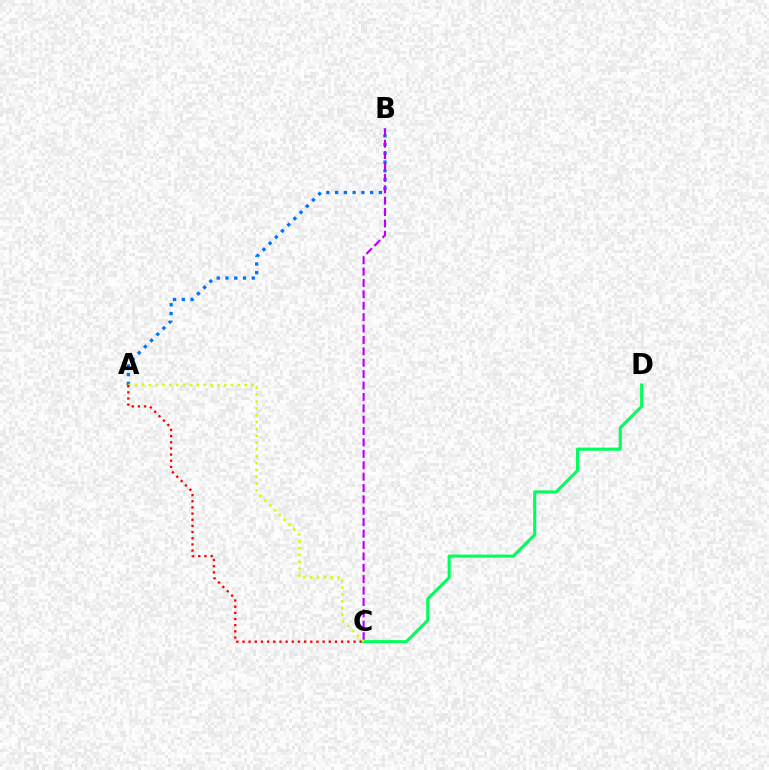{('A', 'B'): [{'color': '#0074ff', 'line_style': 'dotted', 'thickness': 2.38}], ('B', 'C'): [{'color': '#b900ff', 'line_style': 'dashed', 'thickness': 1.55}], ('C', 'D'): [{'color': '#00ff5c', 'line_style': 'solid', 'thickness': 2.23}], ('A', 'C'): [{'color': '#d1ff00', 'line_style': 'dotted', 'thickness': 1.86}, {'color': '#ff0000', 'line_style': 'dotted', 'thickness': 1.68}]}